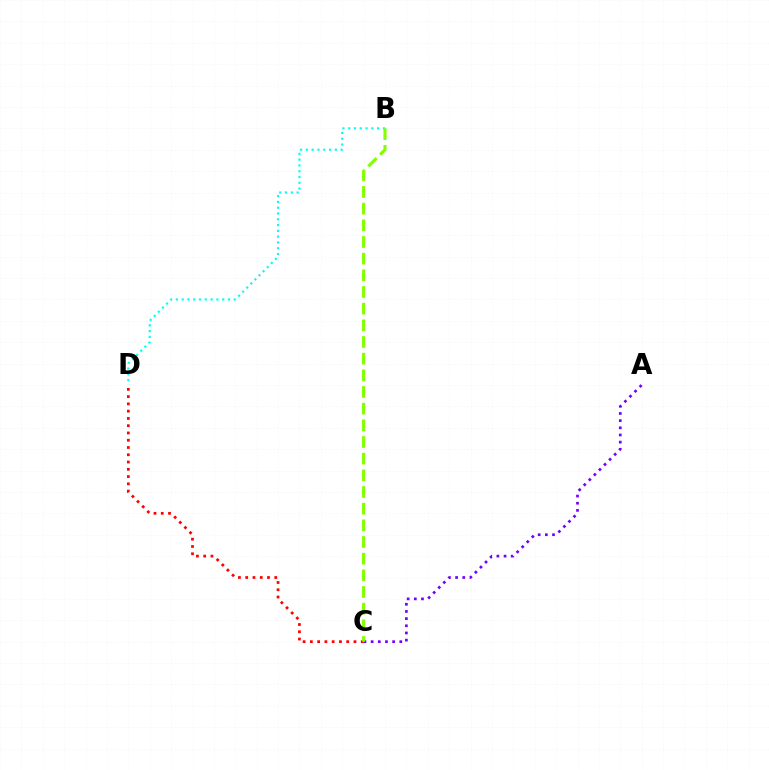{('B', 'D'): [{'color': '#00fff6', 'line_style': 'dotted', 'thickness': 1.57}], ('C', 'D'): [{'color': '#ff0000', 'line_style': 'dotted', 'thickness': 1.97}], ('A', 'C'): [{'color': '#7200ff', 'line_style': 'dotted', 'thickness': 1.95}], ('B', 'C'): [{'color': '#84ff00', 'line_style': 'dashed', 'thickness': 2.26}]}